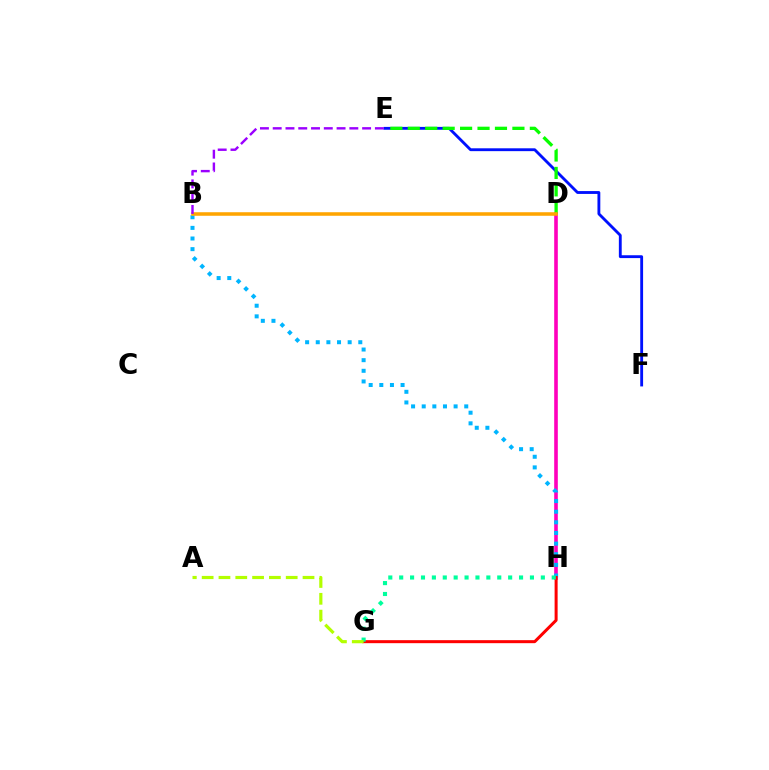{('D', 'H'): [{'color': '#ff00bd', 'line_style': 'solid', 'thickness': 2.6}], ('E', 'F'): [{'color': '#0010ff', 'line_style': 'solid', 'thickness': 2.05}], ('D', 'E'): [{'color': '#08ff00', 'line_style': 'dashed', 'thickness': 2.37}], ('B', 'H'): [{'color': '#00b5ff', 'line_style': 'dotted', 'thickness': 2.89}], ('G', 'H'): [{'color': '#ff0000', 'line_style': 'solid', 'thickness': 2.17}, {'color': '#00ff9d', 'line_style': 'dotted', 'thickness': 2.96}], ('B', 'D'): [{'color': '#ffa500', 'line_style': 'solid', 'thickness': 2.56}], ('B', 'E'): [{'color': '#9b00ff', 'line_style': 'dashed', 'thickness': 1.74}], ('A', 'G'): [{'color': '#b3ff00', 'line_style': 'dashed', 'thickness': 2.28}]}